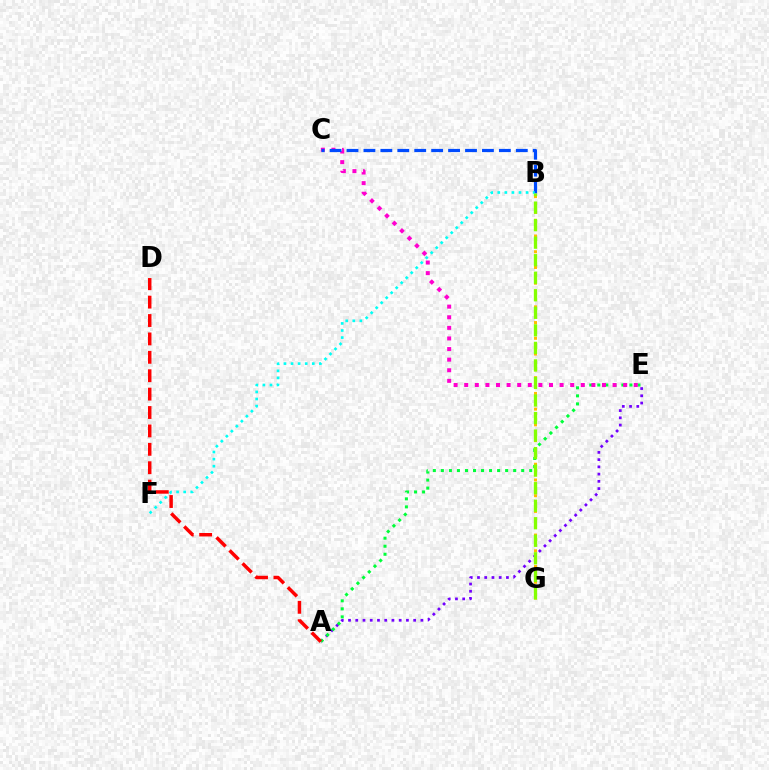{('A', 'E'): [{'color': '#7200ff', 'line_style': 'dotted', 'thickness': 1.97}, {'color': '#00ff39', 'line_style': 'dotted', 'thickness': 2.18}], ('C', 'E'): [{'color': '#ff00cf', 'line_style': 'dotted', 'thickness': 2.88}], ('B', 'C'): [{'color': '#004bff', 'line_style': 'dashed', 'thickness': 2.3}], ('B', 'F'): [{'color': '#00fff6', 'line_style': 'dotted', 'thickness': 1.92}], ('B', 'G'): [{'color': '#ffbd00', 'line_style': 'dotted', 'thickness': 2.14}, {'color': '#84ff00', 'line_style': 'dashed', 'thickness': 2.38}], ('A', 'D'): [{'color': '#ff0000', 'line_style': 'dashed', 'thickness': 2.5}]}